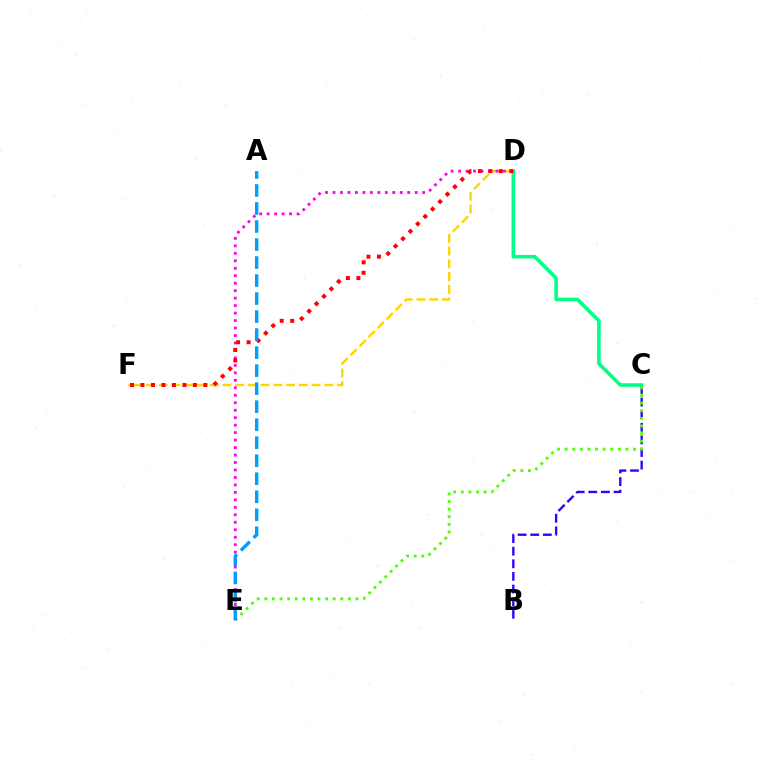{('D', 'F'): [{'color': '#ffd500', 'line_style': 'dashed', 'thickness': 1.73}, {'color': '#ff0000', 'line_style': 'dotted', 'thickness': 2.85}], ('D', 'E'): [{'color': '#ff00ed', 'line_style': 'dotted', 'thickness': 2.03}], ('B', 'C'): [{'color': '#3700ff', 'line_style': 'dashed', 'thickness': 1.71}], ('C', 'D'): [{'color': '#00ff86', 'line_style': 'solid', 'thickness': 2.55}], ('C', 'E'): [{'color': '#4fff00', 'line_style': 'dotted', 'thickness': 2.06}], ('A', 'E'): [{'color': '#009eff', 'line_style': 'dashed', 'thickness': 2.45}]}